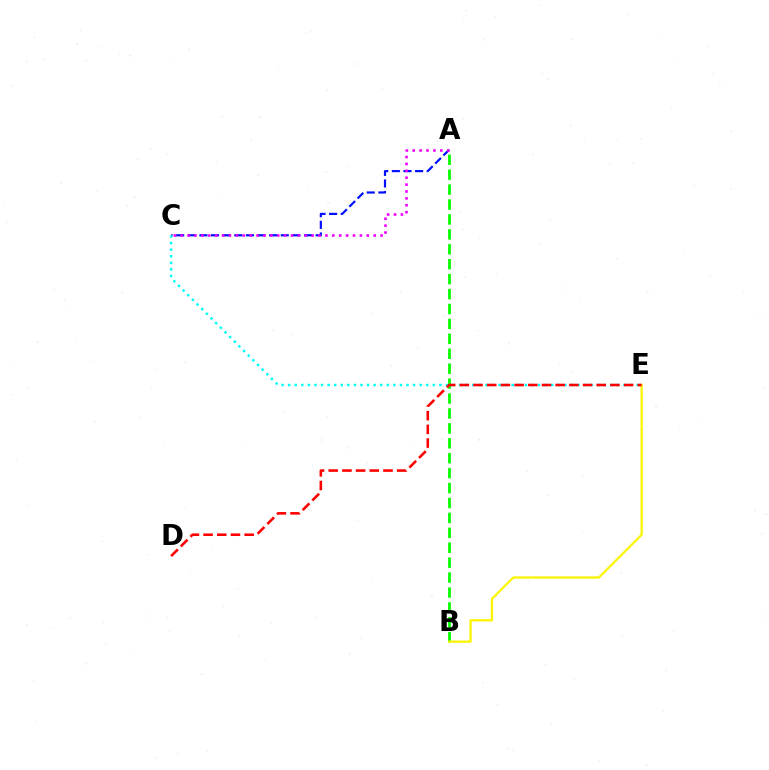{('A', 'C'): [{'color': '#0010ff', 'line_style': 'dashed', 'thickness': 1.58}, {'color': '#ee00ff', 'line_style': 'dotted', 'thickness': 1.87}], ('A', 'B'): [{'color': '#08ff00', 'line_style': 'dashed', 'thickness': 2.03}], ('B', 'E'): [{'color': '#fcf500', 'line_style': 'solid', 'thickness': 1.63}], ('C', 'E'): [{'color': '#00fff6', 'line_style': 'dotted', 'thickness': 1.79}], ('D', 'E'): [{'color': '#ff0000', 'line_style': 'dashed', 'thickness': 1.86}]}